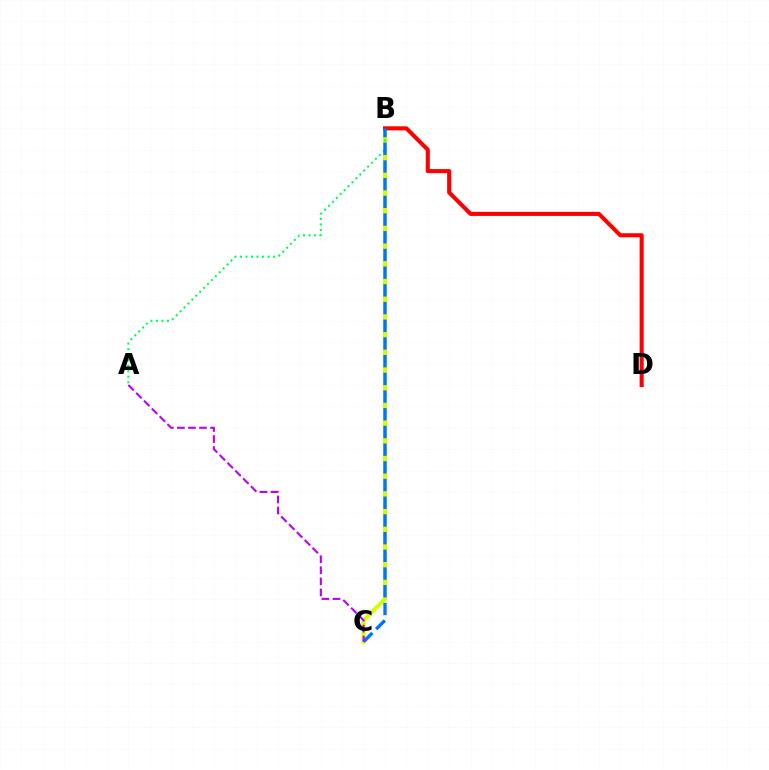{('B', 'C'): [{'color': '#d1ff00', 'line_style': 'solid', 'thickness': 2.88}, {'color': '#0074ff', 'line_style': 'dashed', 'thickness': 2.4}], ('A', 'B'): [{'color': '#00ff5c', 'line_style': 'dotted', 'thickness': 1.5}], ('B', 'D'): [{'color': '#ff0000', 'line_style': 'solid', 'thickness': 2.93}], ('A', 'C'): [{'color': '#b900ff', 'line_style': 'dashed', 'thickness': 1.5}]}